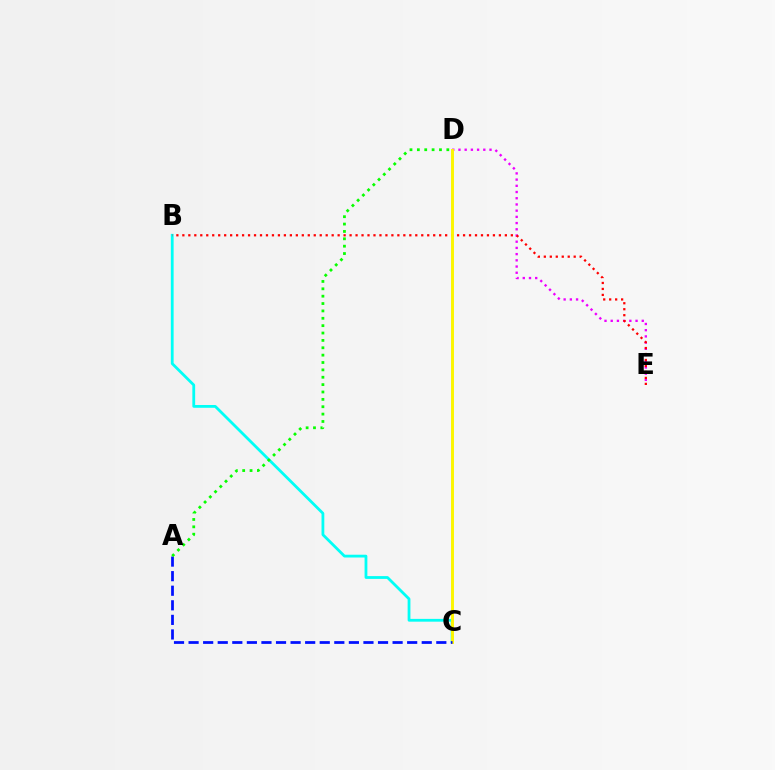{('B', 'C'): [{'color': '#00fff6', 'line_style': 'solid', 'thickness': 2.01}], ('D', 'E'): [{'color': '#ee00ff', 'line_style': 'dotted', 'thickness': 1.69}], ('B', 'E'): [{'color': '#ff0000', 'line_style': 'dotted', 'thickness': 1.62}], ('C', 'D'): [{'color': '#fcf500', 'line_style': 'solid', 'thickness': 2.11}], ('A', 'C'): [{'color': '#0010ff', 'line_style': 'dashed', 'thickness': 1.98}], ('A', 'D'): [{'color': '#08ff00', 'line_style': 'dotted', 'thickness': 2.0}]}